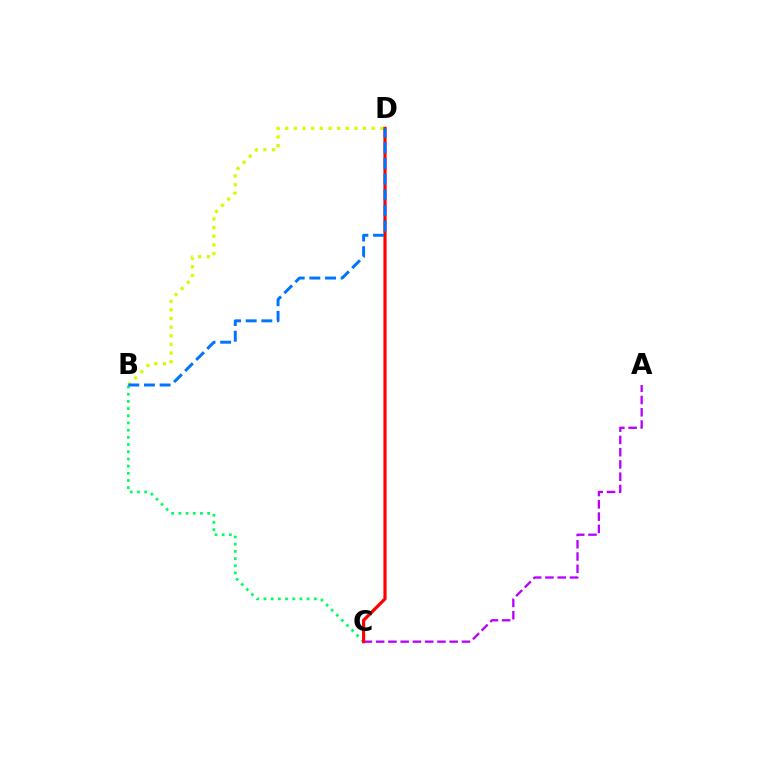{('B', 'C'): [{'color': '#00ff5c', 'line_style': 'dotted', 'thickness': 1.95}], ('A', 'C'): [{'color': '#b900ff', 'line_style': 'dashed', 'thickness': 1.67}], ('B', 'D'): [{'color': '#d1ff00', 'line_style': 'dotted', 'thickness': 2.35}, {'color': '#0074ff', 'line_style': 'dashed', 'thickness': 2.13}], ('C', 'D'): [{'color': '#ff0000', 'line_style': 'solid', 'thickness': 2.29}]}